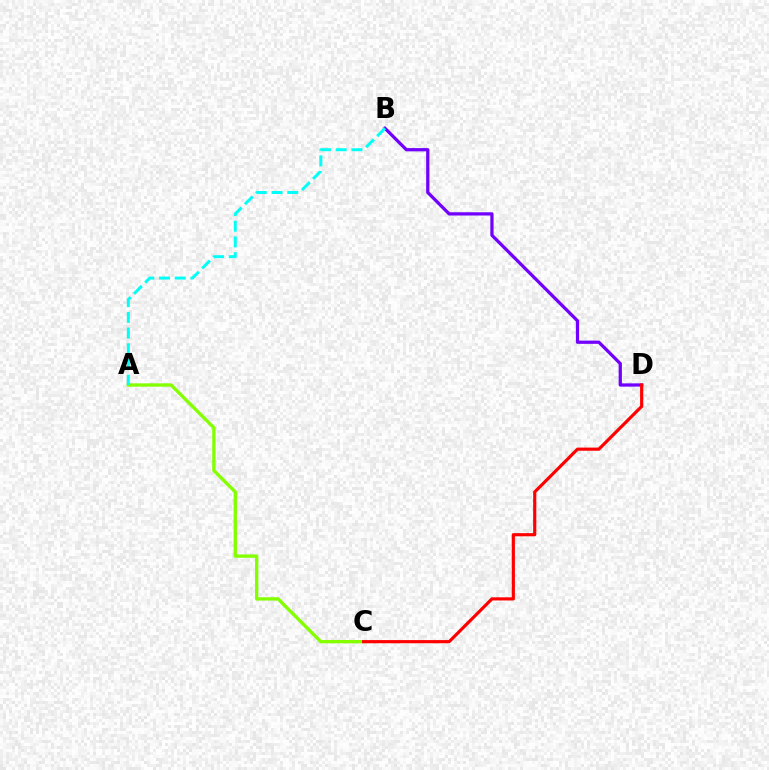{('A', 'C'): [{'color': '#84ff00', 'line_style': 'solid', 'thickness': 2.41}], ('B', 'D'): [{'color': '#7200ff', 'line_style': 'solid', 'thickness': 2.34}], ('A', 'B'): [{'color': '#00fff6', 'line_style': 'dashed', 'thickness': 2.14}], ('C', 'D'): [{'color': '#ff0000', 'line_style': 'solid', 'thickness': 2.27}]}